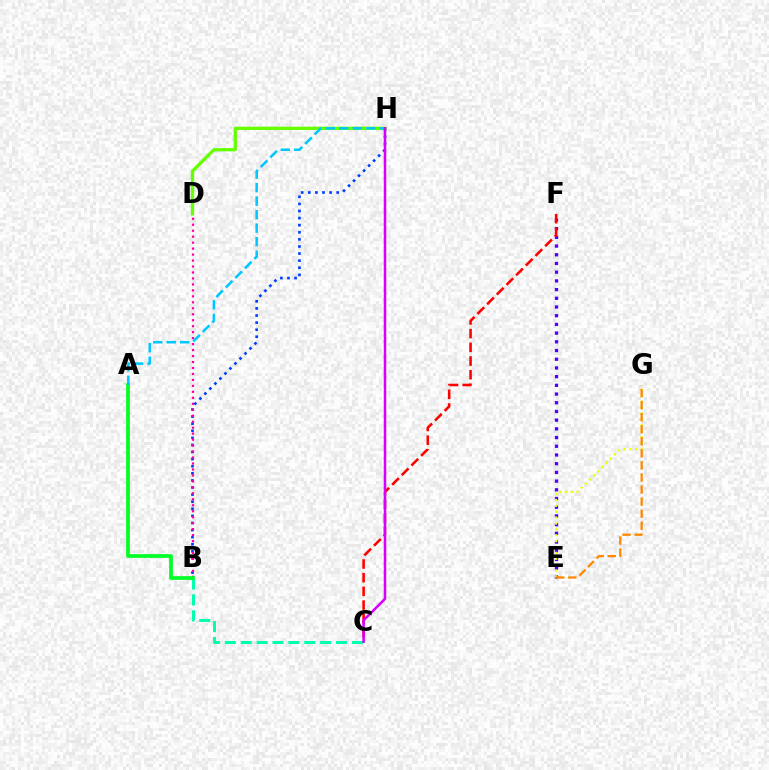{('B', 'C'): [{'color': '#00ffaf', 'line_style': 'dashed', 'thickness': 2.16}], ('E', 'F'): [{'color': '#4f00ff', 'line_style': 'dotted', 'thickness': 2.37}], ('E', 'G'): [{'color': '#eeff00', 'line_style': 'dotted', 'thickness': 1.6}, {'color': '#ff8800', 'line_style': 'dashed', 'thickness': 1.64}], ('C', 'F'): [{'color': '#ff0000', 'line_style': 'dashed', 'thickness': 1.86}], ('B', 'H'): [{'color': '#003fff', 'line_style': 'dotted', 'thickness': 1.93}], ('B', 'D'): [{'color': '#ff00a0', 'line_style': 'dotted', 'thickness': 1.62}], ('D', 'H'): [{'color': '#66ff00', 'line_style': 'solid', 'thickness': 2.37}], ('A', 'B'): [{'color': '#00ff27', 'line_style': 'solid', 'thickness': 2.68}], ('A', 'H'): [{'color': '#00c7ff', 'line_style': 'dashed', 'thickness': 1.83}], ('C', 'H'): [{'color': '#d600ff', 'line_style': 'solid', 'thickness': 1.81}]}